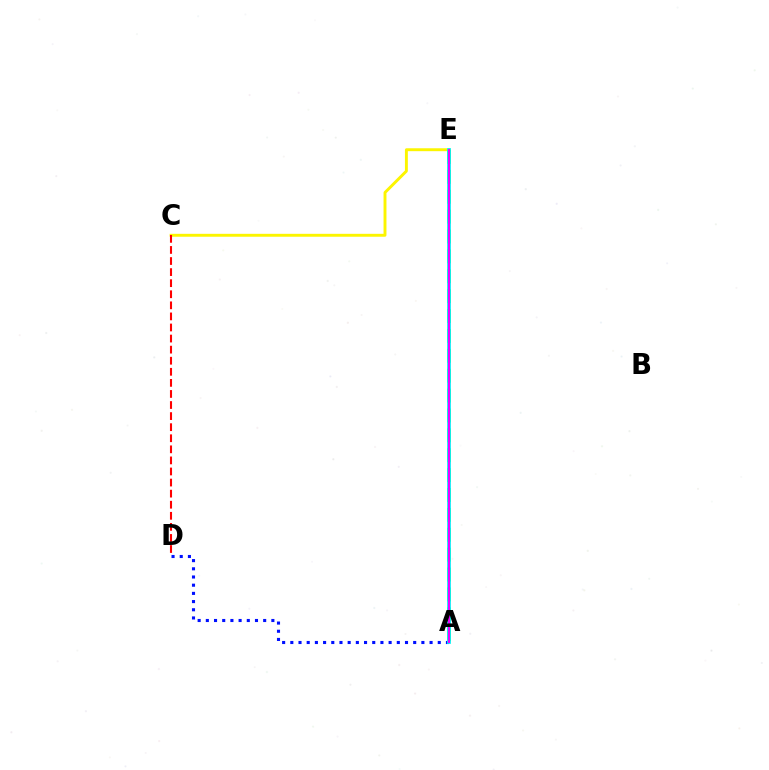{('A', 'D'): [{'color': '#0010ff', 'line_style': 'dotted', 'thickness': 2.23}], ('C', 'E'): [{'color': '#fcf500', 'line_style': 'solid', 'thickness': 2.1}], ('A', 'E'): [{'color': '#08ff00', 'line_style': 'dashed', 'thickness': 2.7}, {'color': '#00fff6', 'line_style': 'solid', 'thickness': 2.72}, {'color': '#ee00ff', 'line_style': 'solid', 'thickness': 1.55}], ('C', 'D'): [{'color': '#ff0000', 'line_style': 'dashed', 'thickness': 1.5}]}